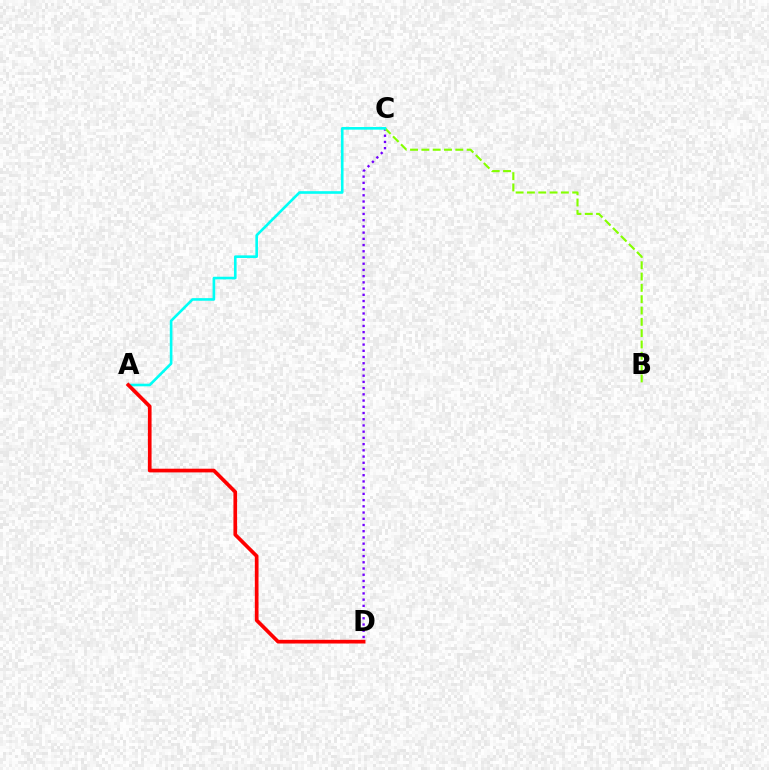{('C', 'D'): [{'color': '#7200ff', 'line_style': 'dotted', 'thickness': 1.69}], ('B', 'C'): [{'color': '#84ff00', 'line_style': 'dashed', 'thickness': 1.54}], ('A', 'C'): [{'color': '#00fff6', 'line_style': 'solid', 'thickness': 1.89}], ('A', 'D'): [{'color': '#ff0000', 'line_style': 'solid', 'thickness': 2.66}]}